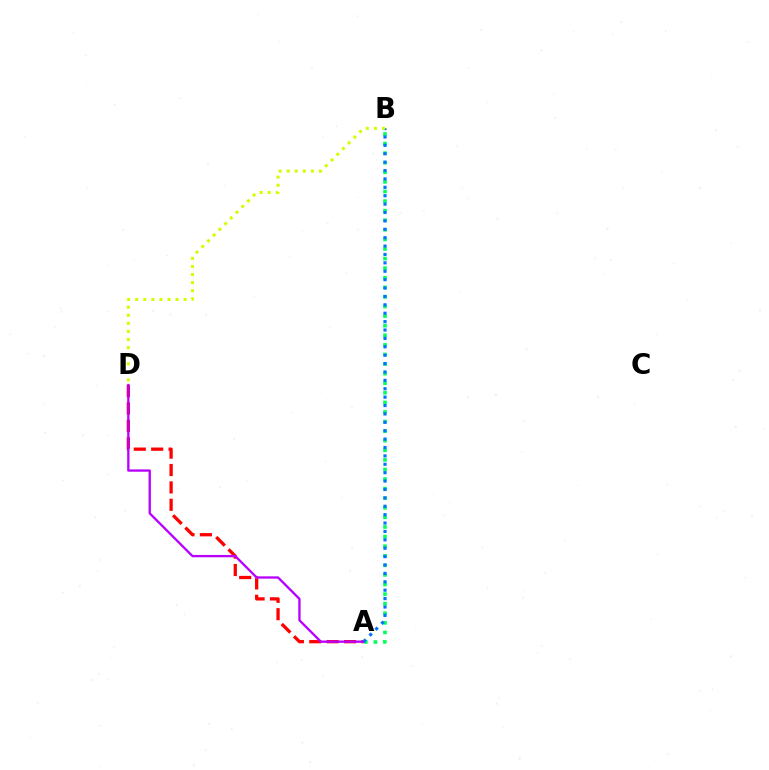{('A', 'D'): [{'color': '#ff0000', 'line_style': 'dashed', 'thickness': 2.36}, {'color': '#b900ff', 'line_style': 'solid', 'thickness': 1.67}], ('A', 'B'): [{'color': '#00ff5c', 'line_style': 'dotted', 'thickness': 2.6}, {'color': '#0074ff', 'line_style': 'dotted', 'thickness': 2.28}], ('B', 'D'): [{'color': '#d1ff00', 'line_style': 'dotted', 'thickness': 2.19}]}